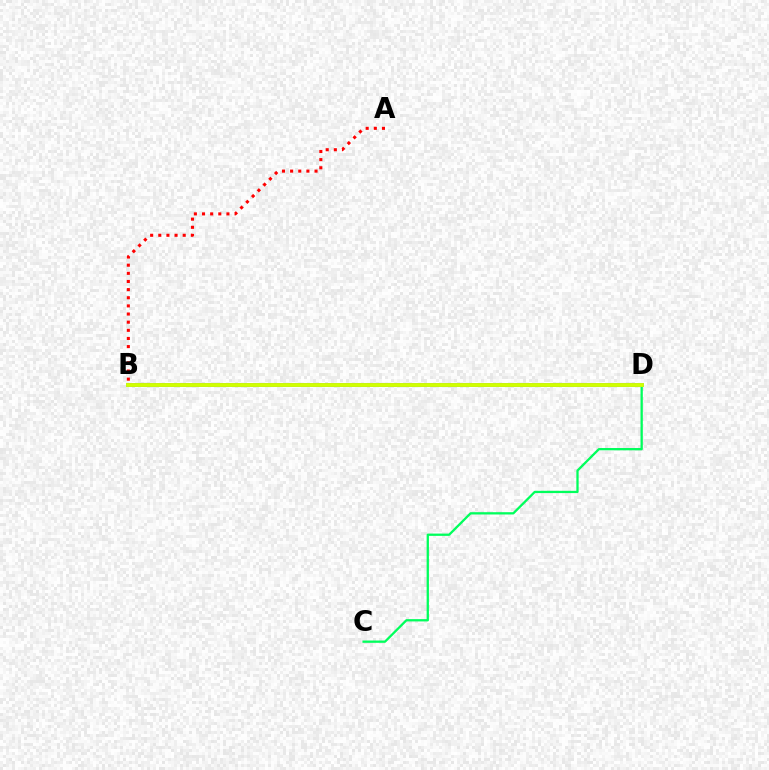{('B', 'D'): [{'color': '#0074ff', 'line_style': 'solid', 'thickness': 2.55}, {'color': '#b900ff', 'line_style': 'dashed', 'thickness': 1.79}, {'color': '#d1ff00', 'line_style': 'solid', 'thickness': 2.78}], ('C', 'D'): [{'color': '#00ff5c', 'line_style': 'solid', 'thickness': 1.65}], ('A', 'B'): [{'color': '#ff0000', 'line_style': 'dotted', 'thickness': 2.21}]}